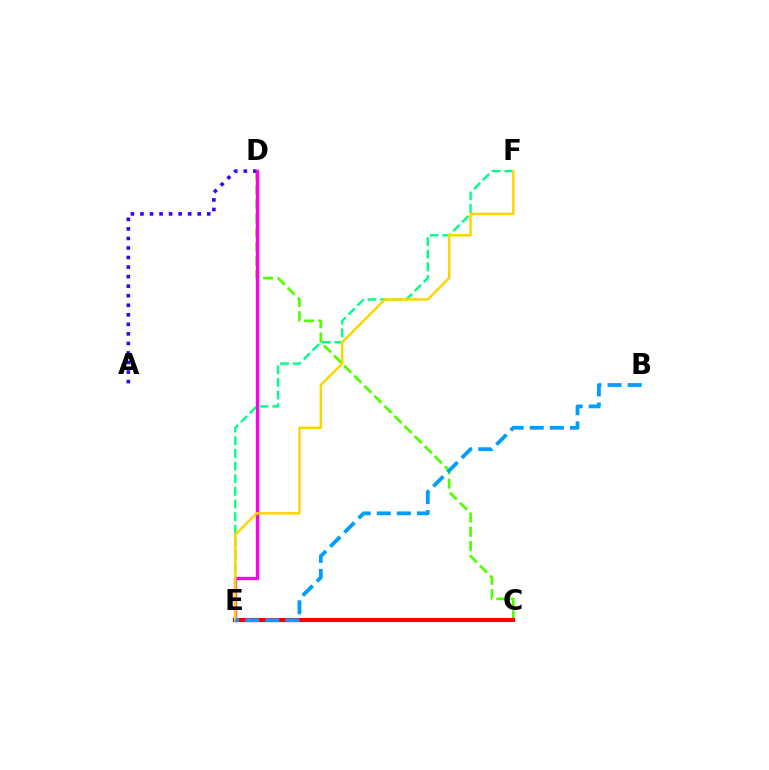{('C', 'D'): [{'color': '#4fff00', 'line_style': 'dashed', 'thickness': 1.93}], ('A', 'D'): [{'color': '#3700ff', 'line_style': 'dotted', 'thickness': 2.59}], ('E', 'F'): [{'color': '#00ff86', 'line_style': 'dashed', 'thickness': 1.72}, {'color': '#ffd500', 'line_style': 'solid', 'thickness': 1.79}], ('C', 'E'): [{'color': '#ff0000', 'line_style': 'solid', 'thickness': 2.95}], ('D', 'E'): [{'color': '#ff00ed', 'line_style': 'solid', 'thickness': 2.4}], ('B', 'E'): [{'color': '#009eff', 'line_style': 'dashed', 'thickness': 2.73}]}